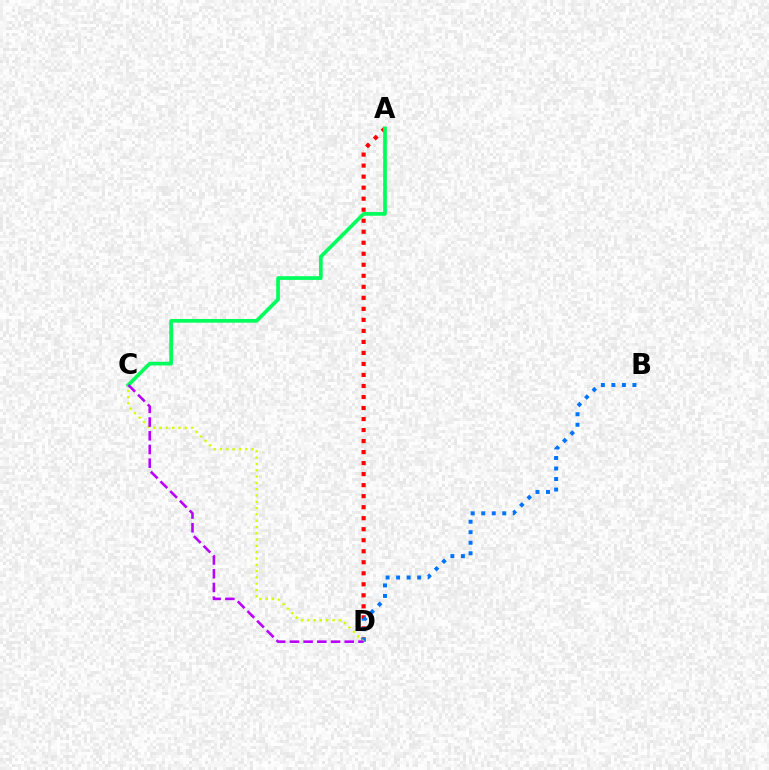{('A', 'D'): [{'color': '#ff0000', 'line_style': 'dotted', 'thickness': 2.99}], ('B', 'D'): [{'color': '#0074ff', 'line_style': 'dotted', 'thickness': 2.86}], ('A', 'C'): [{'color': '#00ff5c', 'line_style': 'solid', 'thickness': 2.66}], ('C', 'D'): [{'color': '#d1ff00', 'line_style': 'dotted', 'thickness': 1.71}, {'color': '#b900ff', 'line_style': 'dashed', 'thickness': 1.86}]}